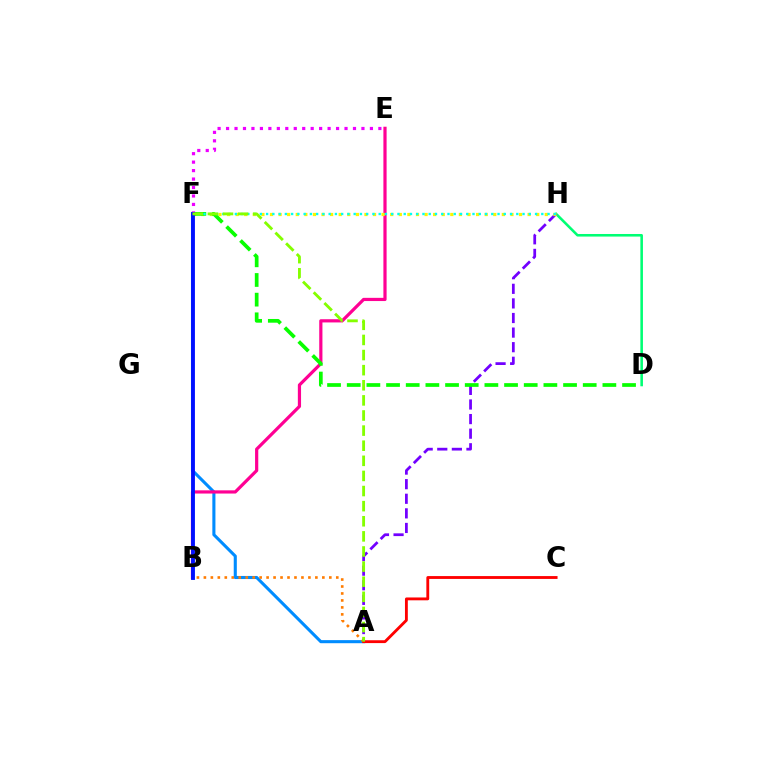{('D', 'H'): [{'color': '#00ff74', 'line_style': 'solid', 'thickness': 1.85}], ('A', 'F'): [{'color': '#008cff', 'line_style': 'solid', 'thickness': 2.22}, {'color': '#84ff00', 'line_style': 'dashed', 'thickness': 2.05}], ('A', 'B'): [{'color': '#ff7c00', 'line_style': 'dotted', 'thickness': 1.89}], ('A', 'H'): [{'color': '#7200ff', 'line_style': 'dashed', 'thickness': 1.98}], ('B', 'E'): [{'color': '#ff0094', 'line_style': 'solid', 'thickness': 2.31}], ('F', 'H'): [{'color': '#fcf500', 'line_style': 'dotted', 'thickness': 2.33}, {'color': '#00fff6', 'line_style': 'dotted', 'thickness': 1.7}], ('D', 'F'): [{'color': '#08ff00', 'line_style': 'dashed', 'thickness': 2.67}], ('E', 'F'): [{'color': '#ee00ff', 'line_style': 'dotted', 'thickness': 2.3}], ('A', 'C'): [{'color': '#ff0000', 'line_style': 'solid', 'thickness': 2.05}], ('B', 'F'): [{'color': '#0010ff', 'line_style': 'solid', 'thickness': 2.77}]}